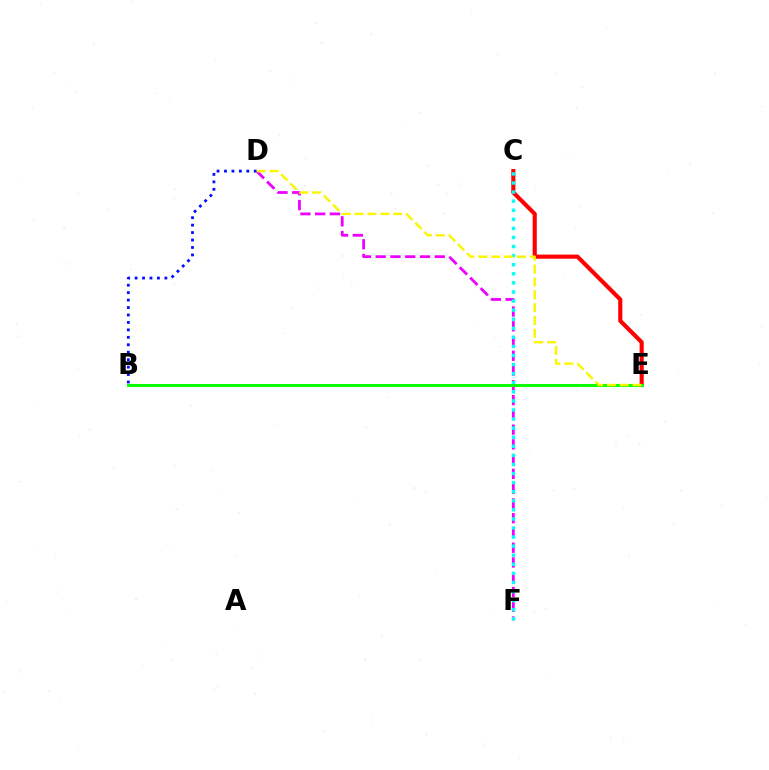{('C', 'E'): [{'color': '#ff0000', 'line_style': 'solid', 'thickness': 2.97}], ('D', 'F'): [{'color': '#ee00ff', 'line_style': 'dashed', 'thickness': 2.01}], ('C', 'F'): [{'color': '#00fff6', 'line_style': 'dotted', 'thickness': 2.47}], ('B', 'E'): [{'color': '#08ff00', 'line_style': 'solid', 'thickness': 2.12}], ('B', 'D'): [{'color': '#0010ff', 'line_style': 'dotted', 'thickness': 2.02}], ('D', 'E'): [{'color': '#fcf500', 'line_style': 'dashed', 'thickness': 1.75}]}